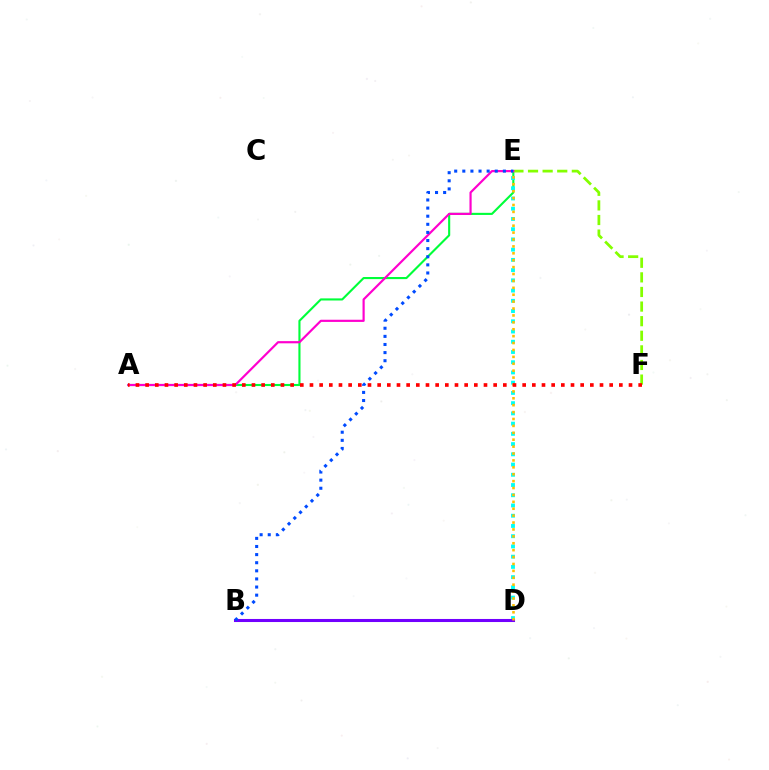{('A', 'E'): [{'color': '#00ff39', 'line_style': 'solid', 'thickness': 1.52}, {'color': '#ff00cf', 'line_style': 'solid', 'thickness': 1.57}], ('E', 'F'): [{'color': '#84ff00', 'line_style': 'dashed', 'thickness': 1.98}], ('D', 'E'): [{'color': '#00fff6', 'line_style': 'dotted', 'thickness': 2.78}, {'color': '#ffbd00', 'line_style': 'dotted', 'thickness': 1.88}], ('B', 'D'): [{'color': '#7200ff', 'line_style': 'solid', 'thickness': 2.21}], ('A', 'F'): [{'color': '#ff0000', 'line_style': 'dotted', 'thickness': 2.63}], ('B', 'E'): [{'color': '#004bff', 'line_style': 'dotted', 'thickness': 2.2}]}